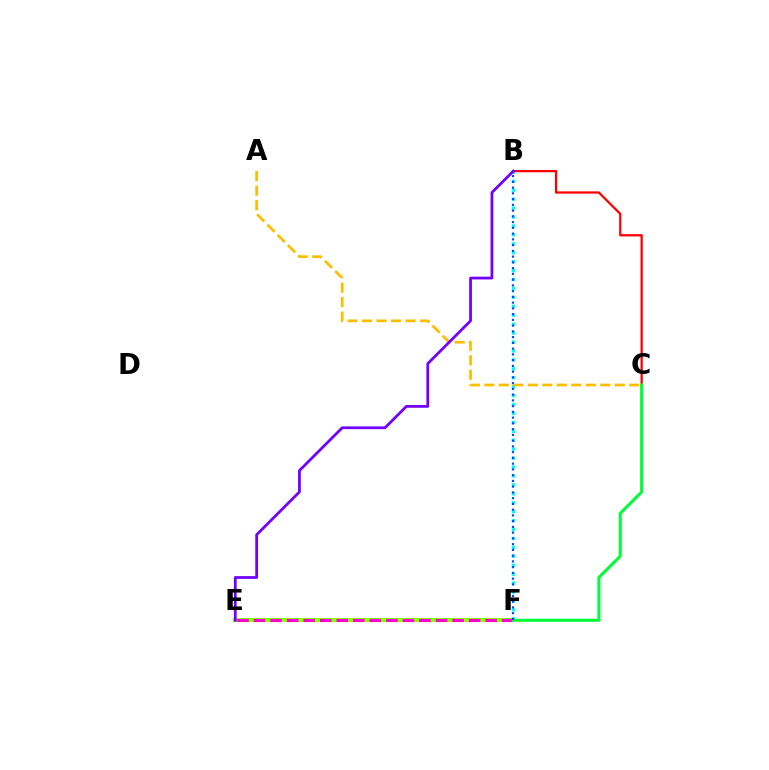{('B', 'F'): [{'color': '#00fff6', 'line_style': 'dotted', 'thickness': 2.43}, {'color': '#004bff', 'line_style': 'dotted', 'thickness': 1.56}], ('B', 'C'): [{'color': '#ff0000', 'line_style': 'solid', 'thickness': 1.63}], ('E', 'F'): [{'color': '#84ff00', 'line_style': 'solid', 'thickness': 2.88}, {'color': '#ff00cf', 'line_style': 'dashed', 'thickness': 2.25}], ('A', 'C'): [{'color': '#ffbd00', 'line_style': 'dashed', 'thickness': 1.97}], ('B', 'E'): [{'color': '#7200ff', 'line_style': 'solid', 'thickness': 1.99}], ('C', 'F'): [{'color': '#00ff39', 'line_style': 'solid', 'thickness': 2.2}]}